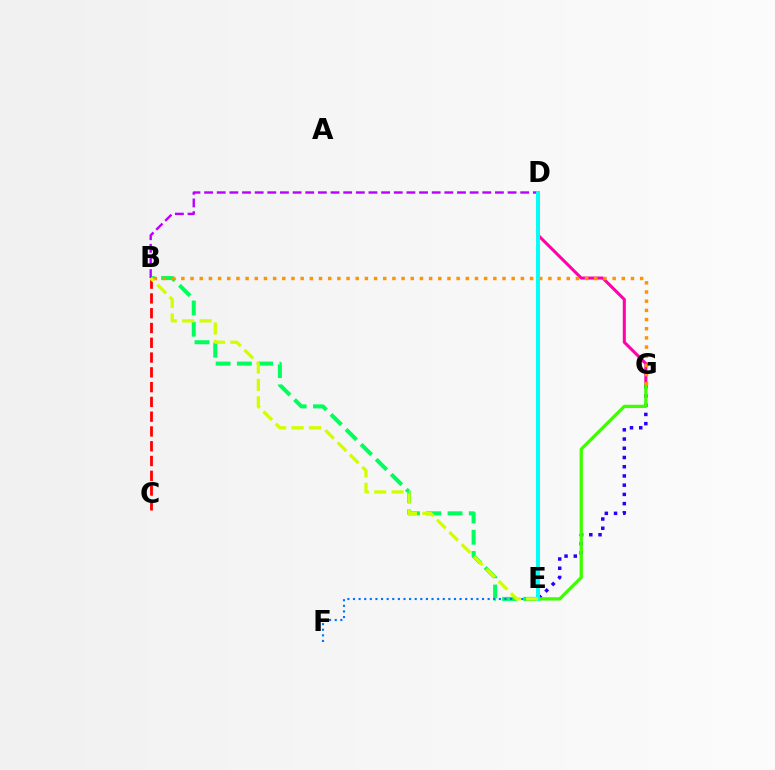{('E', 'G'): [{'color': '#2500ff', 'line_style': 'dotted', 'thickness': 2.51}, {'color': '#3dff00', 'line_style': 'solid', 'thickness': 2.34}], ('D', 'G'): [{'color': '#ff00ac', 'line_style': 'solid', 'thickness': 2.19}], ('B', 'C'): [{'color': '#ff0000', 'line_style': 'dashed', 'thickness': 2.01}], ('B', 'E'): [{'color': '#00ff5c', 'line_style': 'dashed', 'thickness': 2.89}, {'color': '#d1ff00', 'line_style': 'dashed', 'thickness': 2.36}], ('B', 'G'): [{'color': '#ff9400', 'line_style': 'dotted', 'thickness': 2.49}], ('E', 'F'): [{'color': '#0074ff', 'line_style': 'dotted', 'thickness': 1.52}], ('B', 'D'): [{'color': '#b900ff', 'line_style': 'dashed', 'thickness': 1.72}], ('D', 'E'): [{'color': '#00fff6', 'line_style': 'solid', 'thickness': 2.82}]}